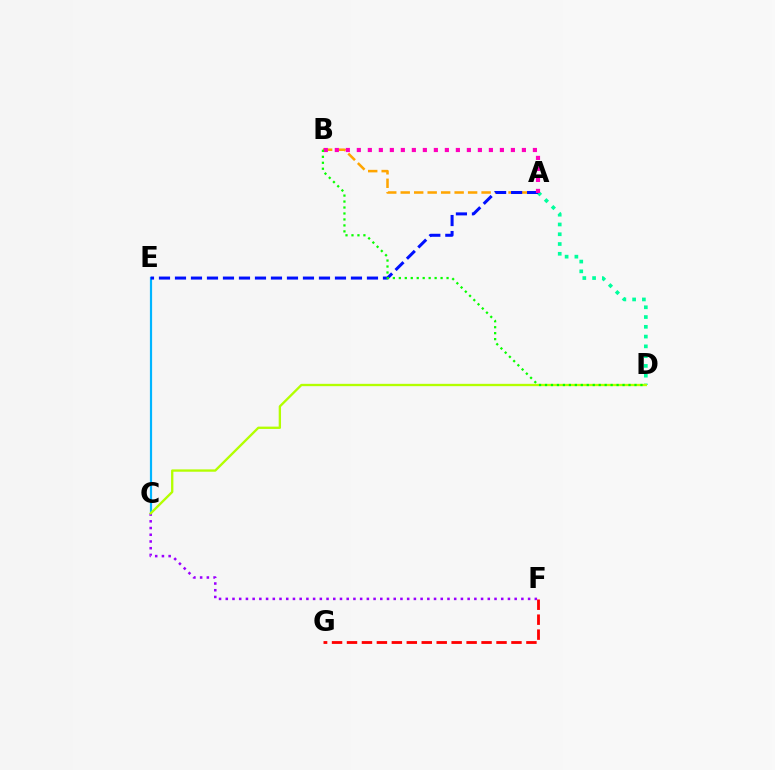{('A', 'B'): [{'color': '#ffa500', 'line_style': 'dashed', 'thickness': 1.83}, {'color': '#ff00bd', 'line_style': 'dotted', 'thickness': 2.99}], ('A', 'D'): [{'color': '#00ff9d', 'line_style': 'dotted', 'thickness': 2.65}], ('C', 'E'): [{'color': '#00b5ff', 'line_style': 'solid', 'thickness': 1.57}], ('A', 'E'): [{'color': '#0010ff', 'line_style': 'dashed', 'thickness': 2.17}], ('C', 'F'): [{'color': '#9b00ff', 'line_style': 'dotted', 'thickness': 1.83}], ('F', 'G'): [{'color': '#ff0000', 'line_style': 'dashed', 'thickness': 2.03}], ('C', 'D'): [{'color': '#b3ff00', 'line_style': 'solid', 'thickness': 1.68}], ('B', 'D'): [{'color': '#08ff00', 'line_style': 'dotted', 'thickness': 1.62}]}